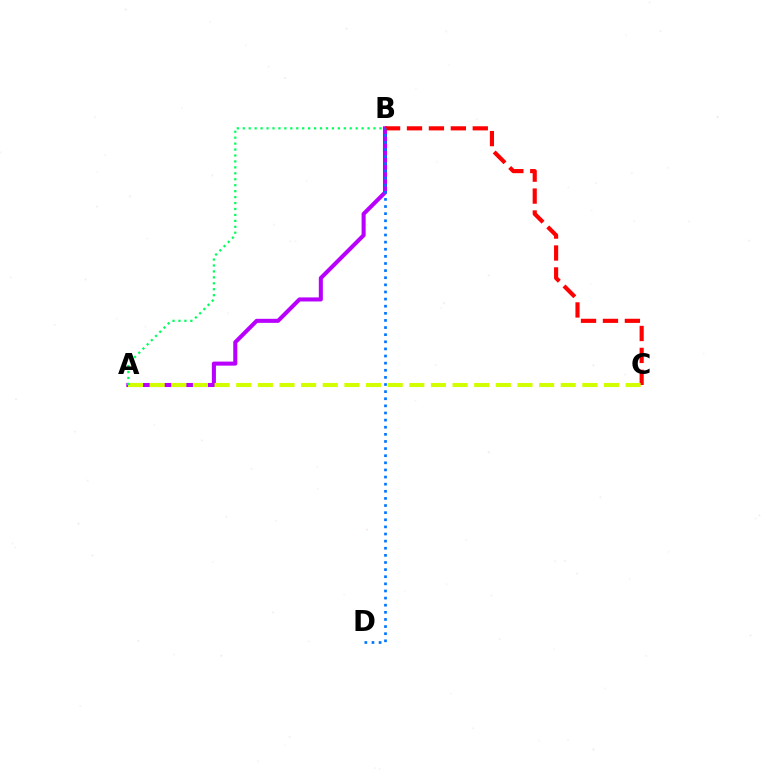{('A', 'B'): [{'color': '#b900ff', 'line_style': 'solid', 'thickness': 2.92}, {'color': '#00ff5c', 'line_style': 'dotted', 'thickness': 1.61}], ('B', 'C'): [{'color': '#ff0000', 'line_style': 'dashed', 'thickness': 2.98}], ('B', 'D'): [{'color': '#0074ff', 'line_style': 'dotted', 'thickness': 1.93}], ('A', 'C'): [{'color': '#d1ff00', 'line_style': 'dashed', 'thickness': 2.94}]}